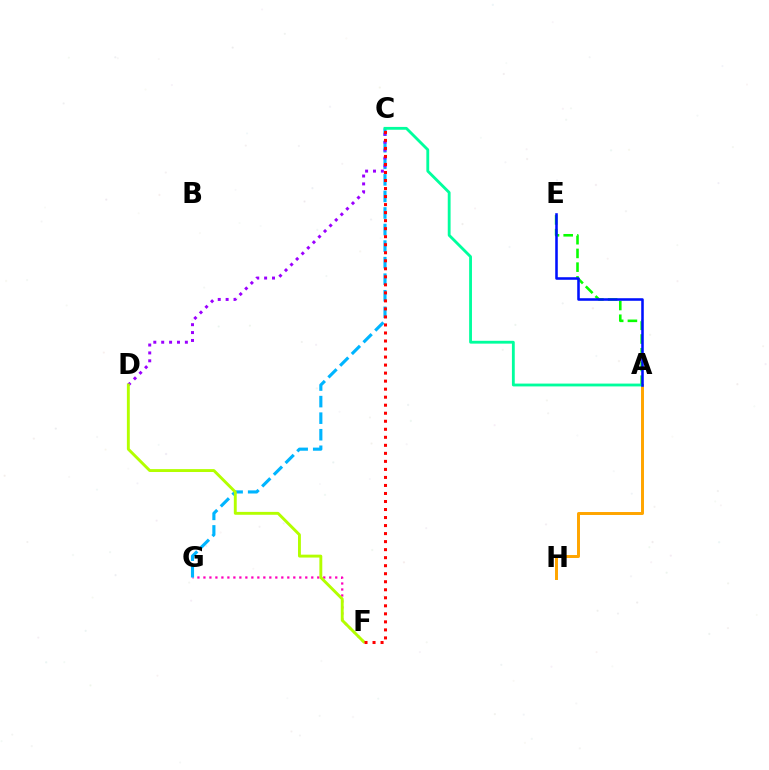{('A', 'E'): [{'color': '#08ff00', 'line_style': 'dashed', 'thickness': 1.86}, {'color': '#0010ff', 'line_style': 'solid', 'thickness': 1.84}], ('F', 'G'): [{'color': '#ff00bd', 'line_style': 'dotted', 'thickness': 1.63}], ('A', 'H'): [{'color': '#ffa500', 'line_style': 'solid', 'thickness': 2.14}], ('C', 'G'): [{'color': '#00b5ff', 'line_style': 'dashed', 'thickness': 2.25}], ('C', 'D'): [{'color': '#9b00ff', 'line_style': 'dotted', 'thickness': 2.14}], ('D', 'F'): [{'color': '#b3ff00', 'line_style': 'solid', 'thickness': 2.09}], ('C', 'F'): [{'color': '#ff0000', 'line_style': 'dotted', 'thickness': 2.18}], ('A', 'C'): [{'color': '#00ff9d', 'line_style': 'solid', 'thickness': 2.04}]}